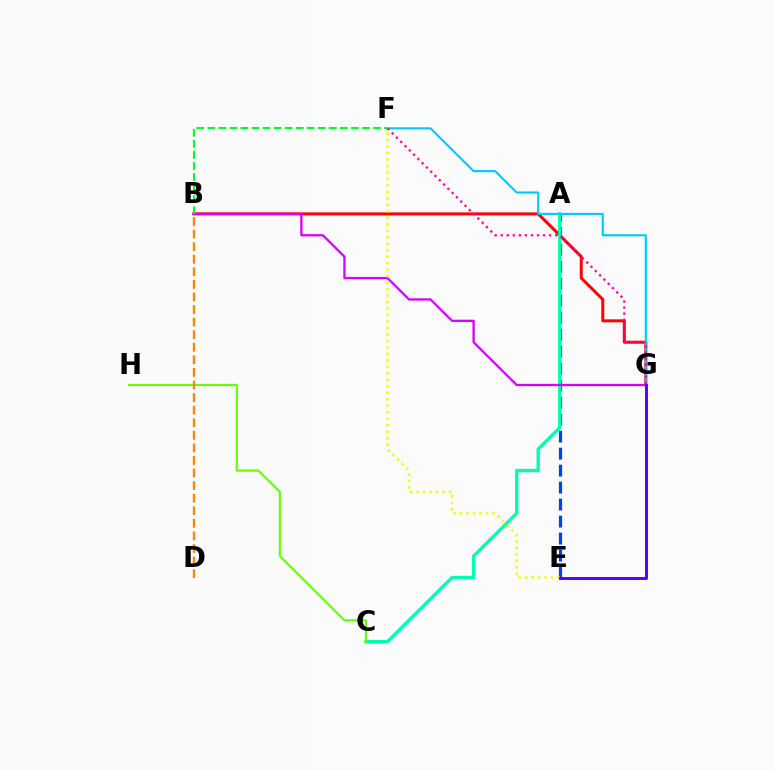{('B', 'G'): [{'color': '#ff0000', 'line_style': 'solid', 'thickness': 2.16}, {'color': '#d600ff', 'line_style': 'solid', 'thickness': 1.65}], ('A', 'E'): [{'color': '#003fff', 'line_style': 'dashed', 'thickness': 2.31}], ('A', 'C'): [{'color': '#00ffaf', 'line_style': 'solid', 'thickness': 2.4}], ('F', 'G'): [{'color': '#00c7ff', 'line_style': 'solid', 'thickness': 1.51}, {'color': '#ff00a0', 'line_style': 'dotted', 'thickness': 1.64}], ('E', 'F'): [{'color': '#eeff00', 'line_style': 'dotted', 'thickness': 1.76}], ('C', 'H'): [{'color': '#66ff00', 'line_style': 'solid', 'thickness': 1.56}], ('B', 'F'): [{'color': '#00ff27', 'line_style': 'dashed', 'thickness': 1.5}], ('B', 'D'): [{'color': '#ff8800', 'line_style': 'dashed', 'thickness': 1.71}], ('E', 'G'): [{'color': '#4f00ff', 'line_style': 'solid', 'thickness': 2.09}]}